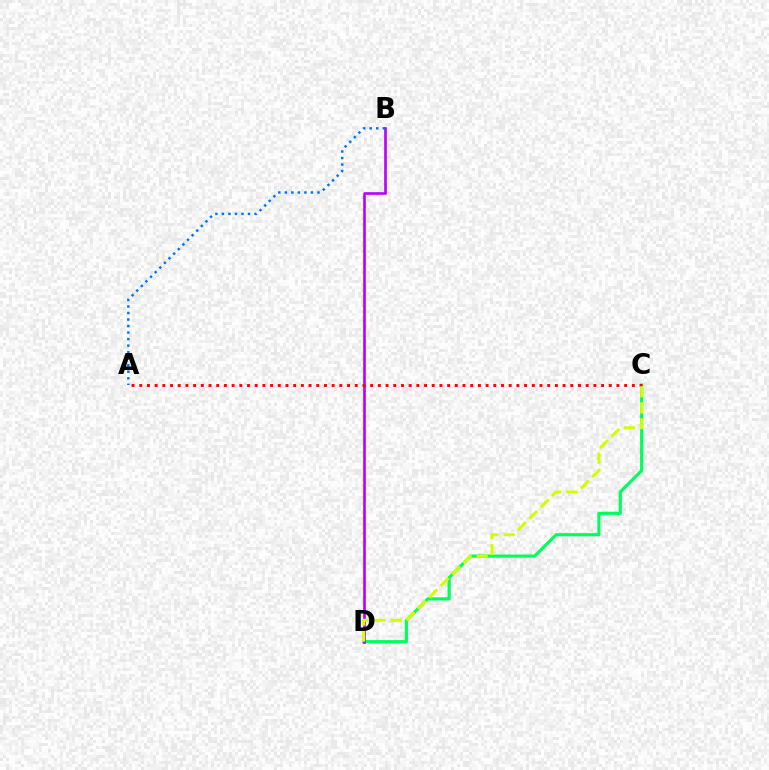{('C', 'D'): [{'color': '#00ff5c', 'line_style': 'solid', 'thickness': 2.27}, {'color': '#d1ff00', 'line_style': 'dashed', 'thickness': 2.19}], ('B', 'D'): [{'color': '#b900ff', 'line_style': 'solid', 'thickness': 1.91}], ('A', 'C'): [{'color': '#ff0000', 'line_style': 'dotted', 'thickness': 2.09}], ('A', 'B'): [{'color': '#0074ff', 'line_style': 'dotted', 'thickness': 1.77}]}